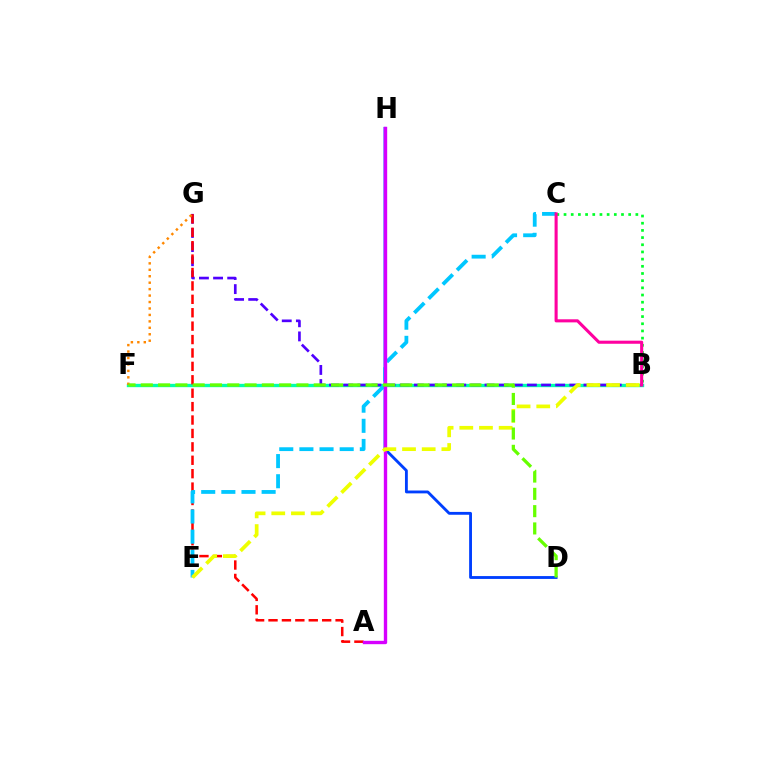{('B', 'F'): [{'color': '#00ffaf', 'line_style': 'solid', 'thickness': 2.41}], ('B', 'G'): [{'color': '#4f00ff', 'line_style': 'dashed', 'thickness': 1.92}], ('B', 'C'): [{'color': '#00ff27', 'line_style': 'dotted', 'thickness': 1.95}, {'color': '#ff00a0', 'line_style': 'solid', 'thickness': 2.22}], ('D', 'H'): [{'color': '#003fff', 'line_style': 'solid', 'thickness': 2.05}], ('A', 'G'): [{'color': '#ff0000', 'line_style': 'dashed', 'thickness': 1.82}], ('C', 'E'): [{'color': '#00c7ff', 'line_style': 'dashed', 'thickness': 2.74}], ('A', 'H'): [{'color': '#d600ff', 'line_style': 'solid', 'thickness': 2.42}], ('B', 'E'): [{'color': '#eeff00', 'line_style': 'dashed', 'thickness': 2.67}], ('F', 'G'): [{'color': '#ff8800', 'line_style': 'dotted', 'thickness': 1.75}], ('D', 'F'): [{'color': '#66ff00', 'line_style': 'dashed', 'thickness': 2.35}]}